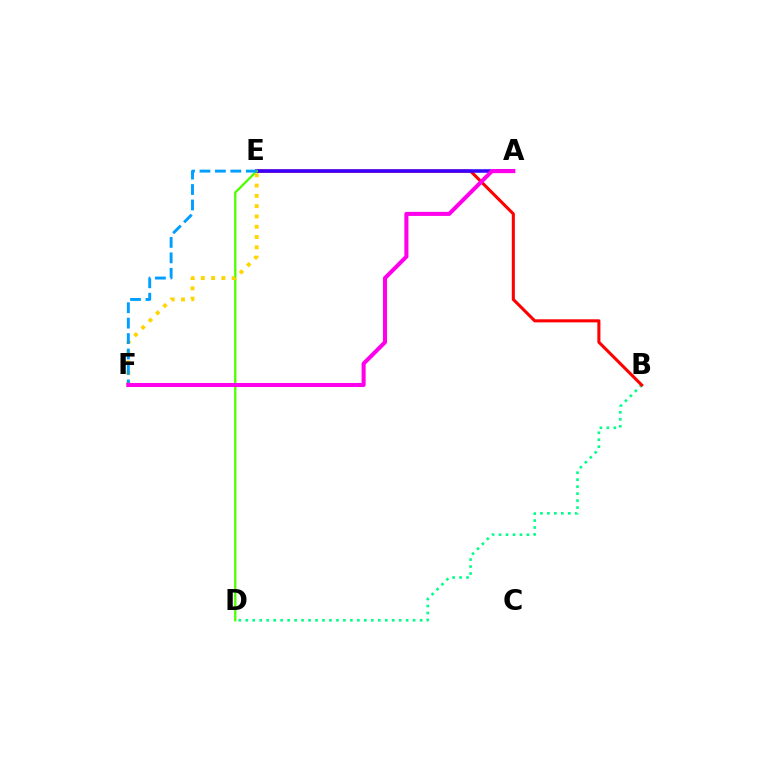{('B', 'D'): [{'color': '#00ff86', 'line_style': 'dotted', 'thickness': 1.89}], ('B', 'E'): [{'color': '#ff0000', 'line_style': 'solid', 'thickness': 2.21}], ('A', 'E'): [{'color': '#3700ff', 'line_style': 'solid', 'thickness': 2.54}], ('D', 'E'): [{'color': '#4fff00', 'line_style': 'solid', 'thickness': 1.67}], ('E', 'F'): [{'color': '#ffd500', 'line_style': 'dotted', 'thickness': 2.8}, {'color': '#009eff', 'line_style': 'dashed', 'thickness': 2.1}], ('A', 'F'): [{'color': '#ff00ed', 'line_style': 'solid', 'thickness': 2.92}]}